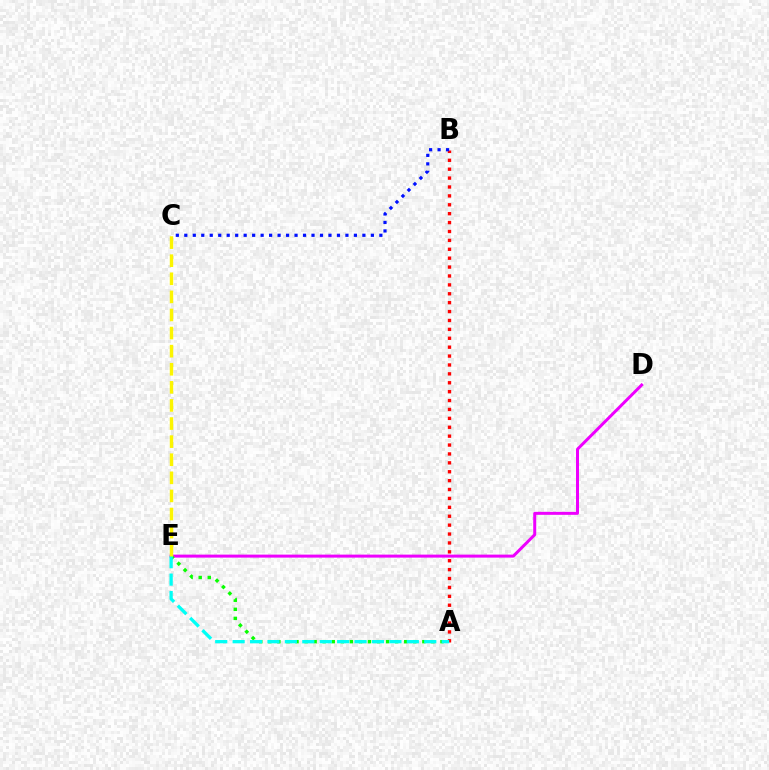{('A', 'B'): [{'color': '#ff0000', 'line_style': 'dotted', 'thickness': 2.42}], ('B', 'C'): [{'color': '#0010ff', 'line_style': 'dotted', 'thickness': 2.3}], ('D', 'E'): [{'color': '#ee00ff', 'line_style': 'solid', 'thickness': 2.16}], ('A', 'E'): [{'color': '#08ff00', 'line_style': 'dotted', 'thickness': 2.46}, {'color': '#00fff6', 'line_style': 'dashed', 'thickness': 2.37}], ('C', 'E'): [{'color': '#fcf500', 'line_style': 'dashed', 'thickness': 2.46}]}